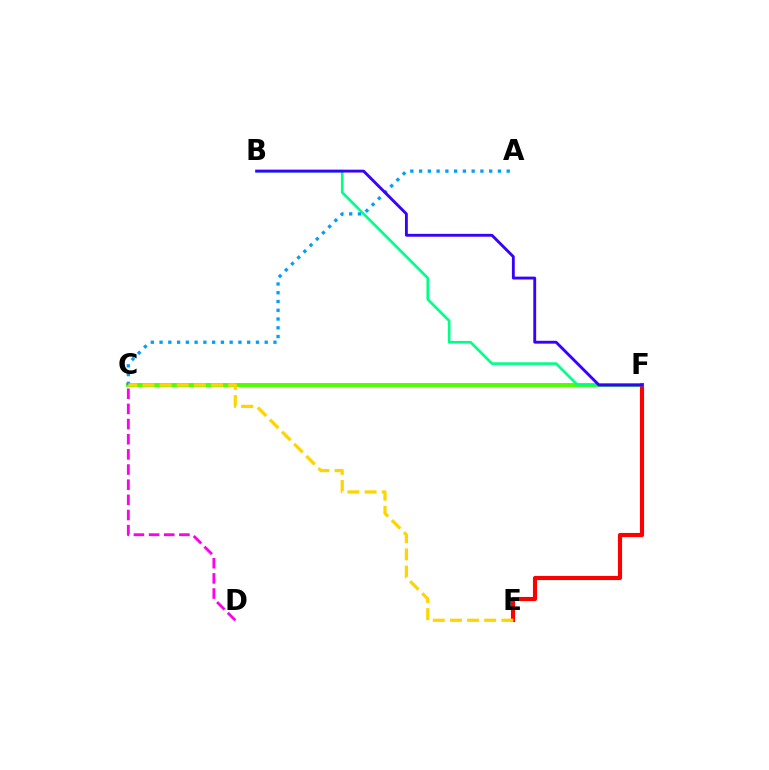{('C', 'F'): [{'color': '#4fff00', 'line_style': 'solid', 'thickness': 2.83}], ('E', 'F'): [{'color': '#ff0000', 'line_style': 'solid', 'thickness': 2.96}], ('B', 'F'): [{'color': '#00ff86', 'line_style': 'solid', 'thickness': 1.9}, {'color': '#3700ff', 'line_style': 'solid', 'thickness': 2.06}], ('C', 'D'): [{'color': '#ff00ed', 'line_style': 'dashed', 'thickness': 2.06}], ('A', 'C'): [{'color': '#009eff', 'line_style': 'dotted', 'thickness': 2.38}], ('C', 'E'): [{'color': '#ffd500', 'line_style': 'dashed', 'thickness': 2.33}]}